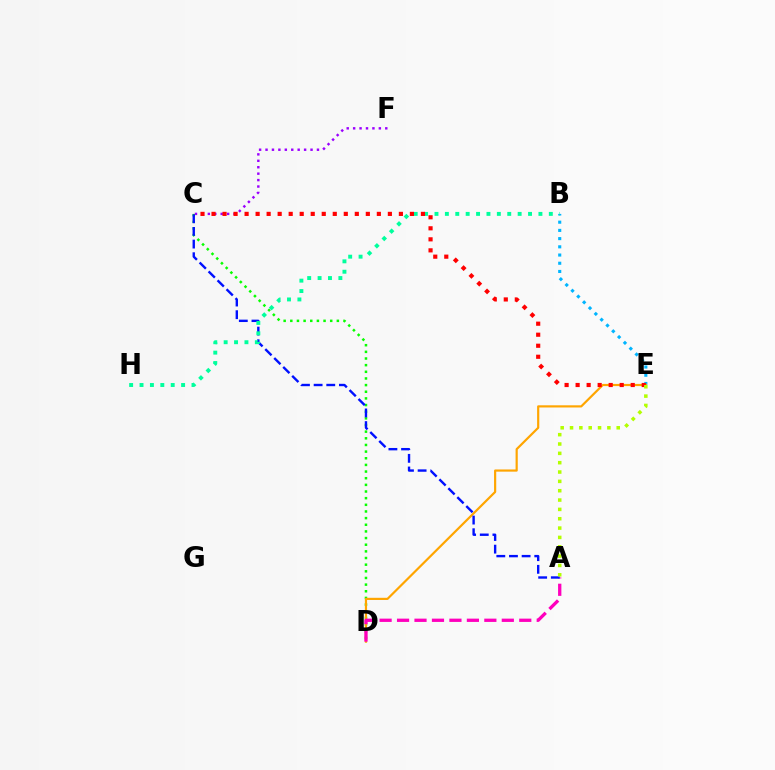{('C', 'D'): [{'color': '#08ff00', 'line_style': 'dotted', 'thickness': 1.81}], ('B', 'E'): [{'color': '#00b5ff', 'line_style': 'dotted', 'thickness': 2.23}], ('D', 'E'): [{'color': '#ffa500', 'line_style': 'solid', 'thickness': 1.57}], ('A', 'D'): [{'color': '#ff00bd', 'line_style': 'dashed', 'thickness': 2.37}], ('C', 'F'): [{'color': '#9b00ff', 'line_style': 'dotted', 'thickness': 1.75}], ('A', 'C'): [{'color': '#0010ff', 'line_style': 'dashed', 'thickness': 1.72}], ('B', 'H'): [{'color': '#00ff9d', 'line_style': 'dotted', 'thickness': 2.82}], ('C', 'E'): [{'color': '#ff0000', 'line_style': 'dotted', 'thickness': 2.99}], ('A', 'E'): [{'color': '#b3ff00', 'line_style': 'dotted', 'thickness': 2.54}]}